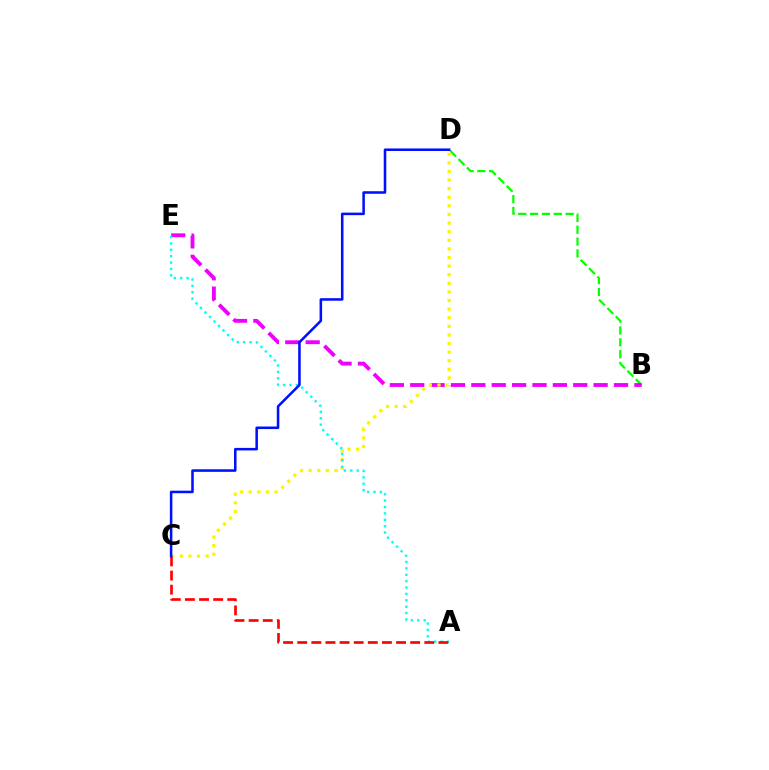{('B', 'D'): [{'color': '#08ff00', 'line_style': 'dashed', 'thickness': 1.61}], ('B', 'E'): [{'color': '#ee00ff', 'line_style': 'dashed', 'thickness': 2.77}], ('C', 'D'): [{'color': '#fcf500', 'line_style': 'dotted', 'thickness': 2.34}, {'color': '#0010ff', 'line_style': 'solid', 'thickness': 1.83}], ('A', 'E'): [{'color': '#00fff6', 'line_style': 'dotted', 'thickness': 1.73}], ('A', 'C'): [{'color': '#ff0000', 'line_style': 'dashed', 'thickness': 1.92}]}